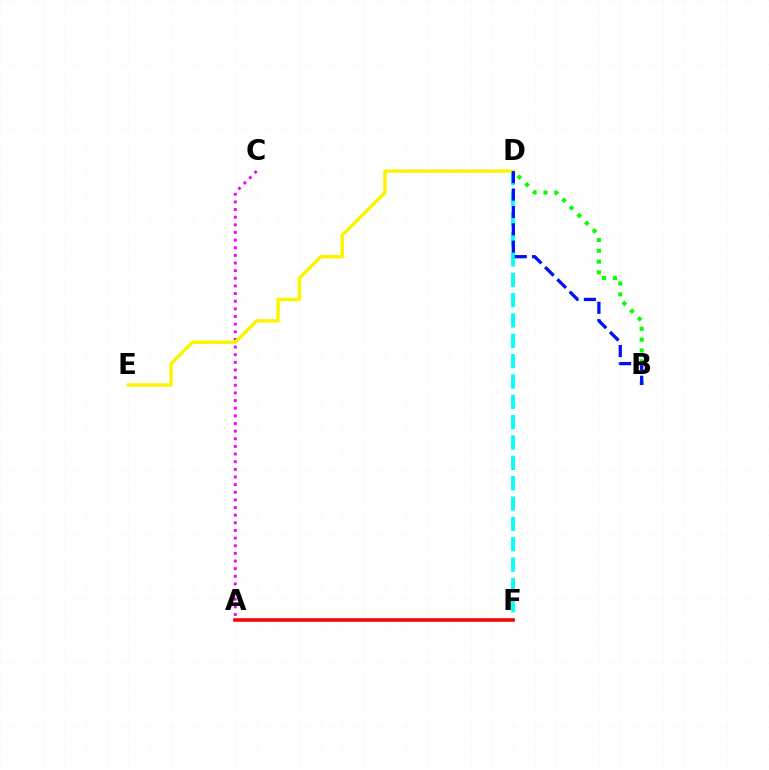{('D', 'F'): [{'color': '#00fff6', 'line_style': 'dashed', 'thickness': 2.76}], ('A', 'C'): [{'color': '#ee00ff', 'line_style': 'dotted', 'thickness': 2.08}], ('A', 'F'): [{'color': '#ff0000', 'line_style': 'solid', 'thickness': 2.57}], ('B', 'D'): [{'color': '#08ff00', 'line_style': 'dotted', 'thickness': 2.94}, {'color': '#0010ff', 'line_style': 'dashed', 'thickness': 2.36}], ('D', 'E'): [{'color': '#fcf500', 'line_style': 'solid', 'thickness': 2.48}]}